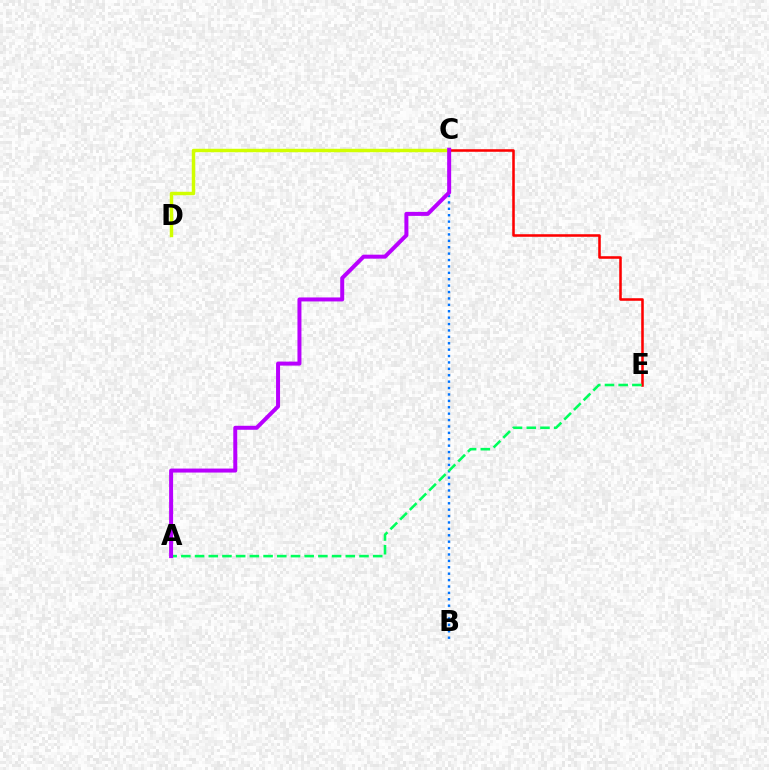{('B', 'C'): [{'color': '#0074ff', 'line_style': 'dotted', 'thickness': 1.74}], ('C', 'D'): [{'color': '#d1ff00', 'line_style': 'solid', 'thickness': 2.49}], ('C', 'E'): [{'color': '#ff0000', 'line_style': 'solid', 'thickness': 1.84}], ('A', 'E'): [{'color': '#00ff5c', 'line_style': 'dashed', 'thickness': 1.86}], ('A', 'C'): [{'color': '#b900ff', 'line_style': 'solid', 'thickness': 2.87}]}